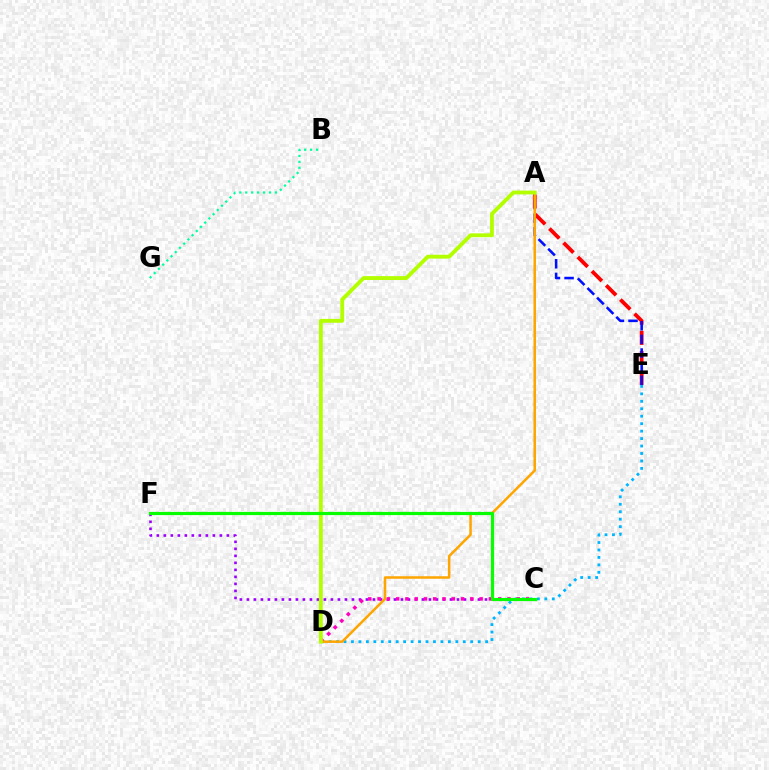{('A', 'E'): [{'color': '#ff0000', 'line_style': 'dashed', 'thickness': 2.73}, {'color': '#0010ff', 'line_style': 'dashed', 'thickness': 1.85}], ('C', 'F'): [{'color': '#9b00ff', 'line_style': 'dotted', 'thickness': 1.9}, {'color': '#08ff00', 'line_style': 'solid', 'thickness': 2.3}], ('B', 'G'): [{'color': '#00ff9d', 'line_style': 'dotted', 'thickness': 1.62}], ('D', 'E'): [{'color': '#00b5ff', 'line_style': 'dotted', 'thickness': 2.03}], ('C', 'D'): [{'color': '#ff00bd', 'line_style': 'dotted', 'thickness': 2.52}], ('A', 'D'): [{'color': '#ffa500', 'line_style': 'solid', 'thickness': 1.81}, {'color': '#b3ff00', 'line_style': 'solid', 'thickness': 2.78}]}